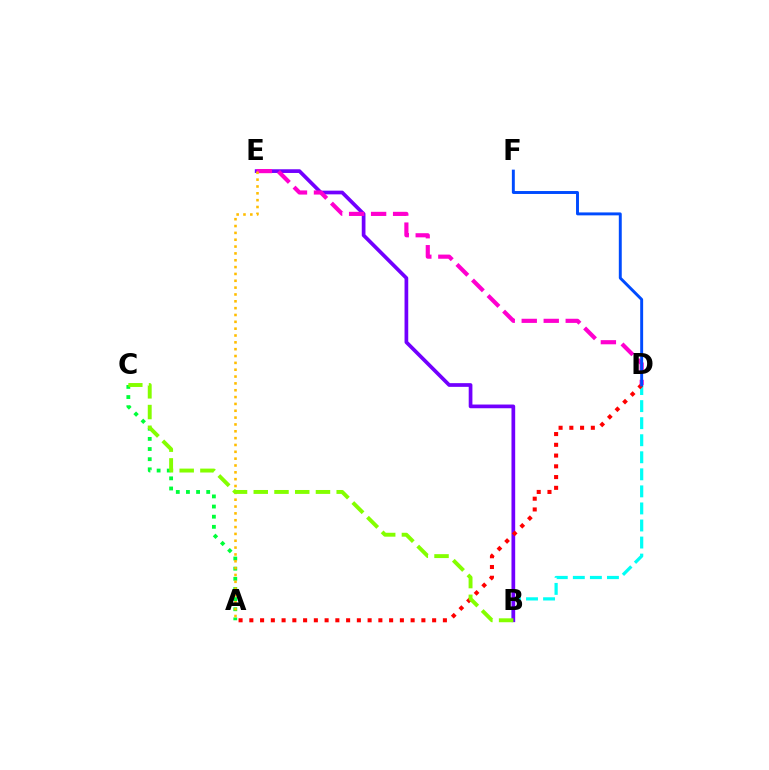{('B', 'D'): [{'color': '#00fff6', 'line_style': 'dashed', 'thickness': 2.32}], ('A', 'C'): [{'color': '#00ff39', 'line_style': 'dotted', 'thickness': 2.76}], ('B', 'E'): [{'color': '#7200ff', 'line_style': 'solid', 'thickness': 2.67}], ('A', 'D'): [{'color': '#ff0000', 'line_style': 'dotted', 'thickness': 2.92}], ('D', 'E'): [{'color': '#ff00cf', 'line_style': 'dashed', 'thickness': 2.99}], ('D', 'F'): [{'color': '#004bff', 'line_style': 'solid', 'thickness': 2.11}], ('A', 'E'): [{'color': '#ffbd00', 'line_style': 'dotted', 'thickness': 1.86}], ('B', 'C'): [{'color': '#84ff00', 'line_style': 'dashed', 'thickness': 2.82}]}